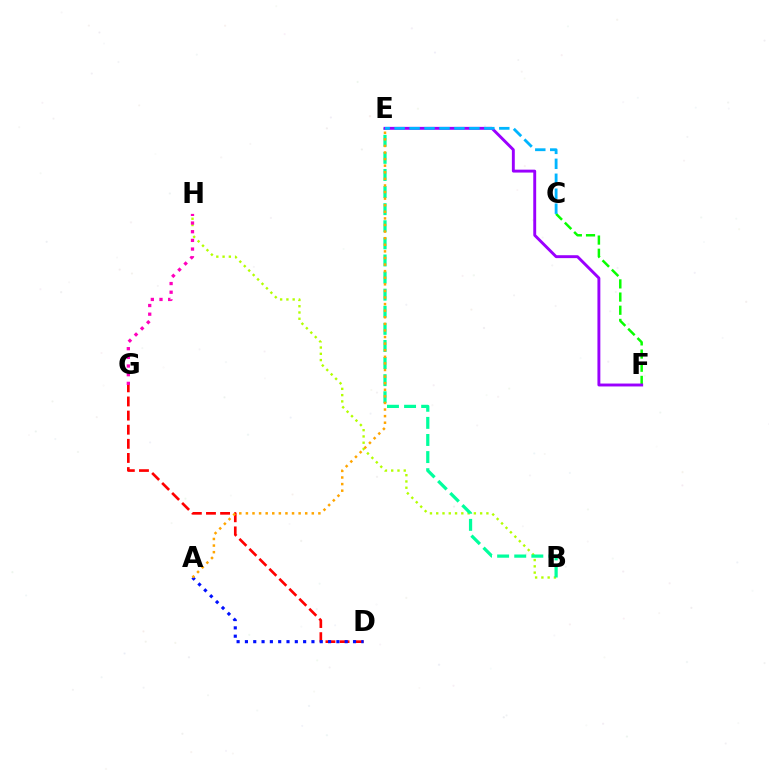{('B', 'H'): [{'color': '#b3ff00', 'line_style': 'dotted', 'thickness': 1.7}], ('B', 'E'): [{'color': '#00ff9d', 'line_style': 'dashed', 'thickness': 2.32}], ('D', 'G'): [{'color': '#ff0000', 'line_style': 'dashed', 'thickness': 1.92}], ('C', 'F'): [{'color': '#08ff00', 'line_style': 'dashed', 'thickness': 1.79}], ('E', 'F'): [{'color': '#9b00ff', 'line_style': 'solid', 'thickness': 2.09}], ('C', 'E'): [{'color': '#00b5ff', 'line_style': 'dashed', 'thickness': 2.03}], ('G', 'H'): [{'color': '#ff00bd', 'line_style': 'dotted', 'thickness': 2.36}], ('A', 'D'): [{'color': '#0010ff', 'line_style': 'dotted', 'thickness': 2.26}], ('A', 'E'): [{'color': '#ffa500', 'line_style': 'dotted', 'thickness': 1.79}]}